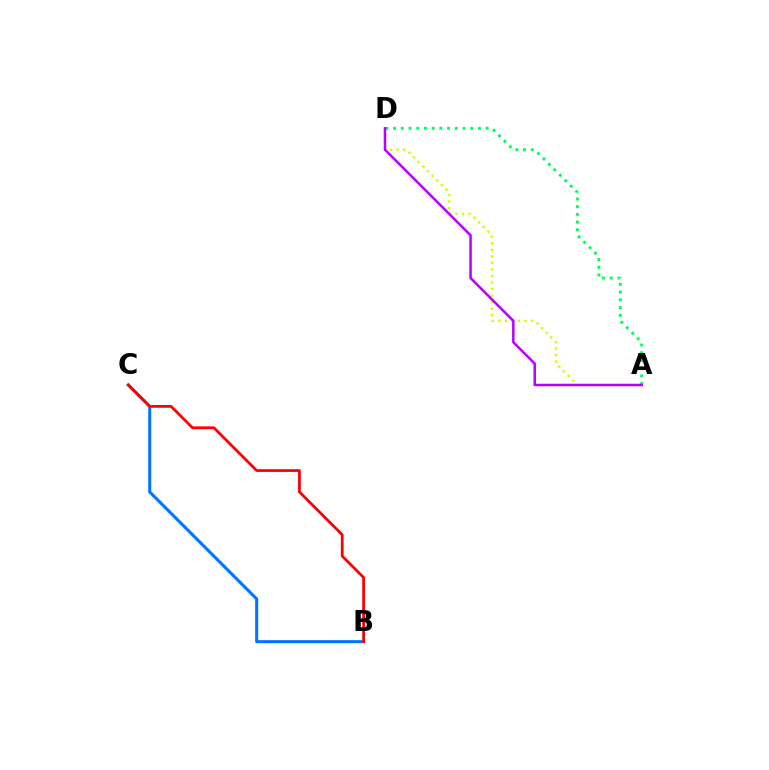{('A', 'D'): [{'color': '#d1ff00', 'line_style': 'dotted', 'thickness': 1.78}, {'color': '#00ff5c', 'line_style': 'dotted', 'thickness': 2.1}, {'color': '#b900ff', 'line_style': 'solid', 'thickness': 1.81}], ('B', 'C'): [{'color': '#0074ff', 'line_style': 'solid', 'thickness': 2.19}, {'color': '#ff0000', 'line_style': 'solid', 'thickness': 1.99}]}